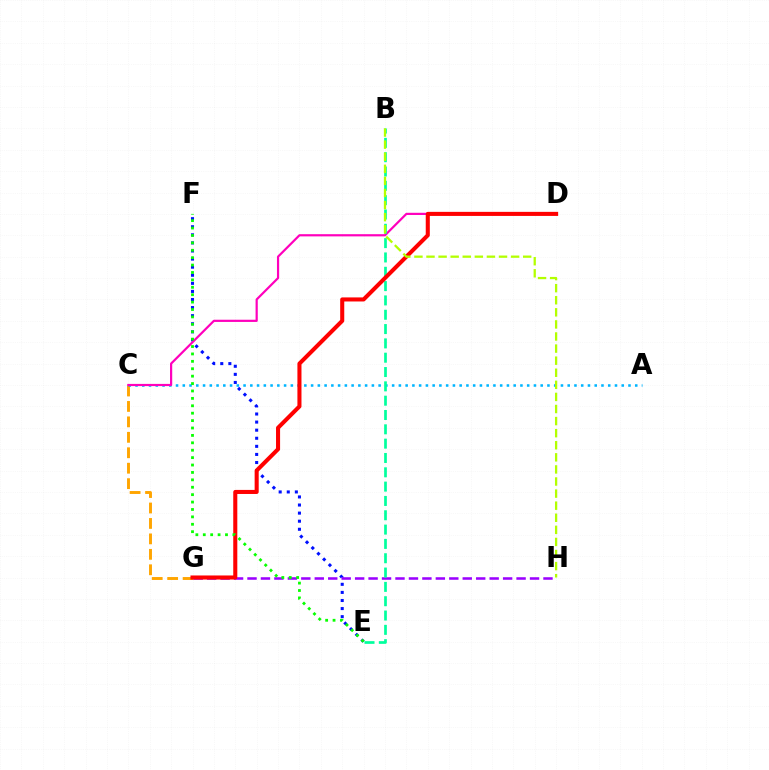{('E', 'F'): [{'color': '#0010ff', 'line_style': 'dotted', 'thickness': 2.2}, {'color': '#08ff00', 'line_style': 'dotted', 'thickness': 2.01}], ('C', 'G'): [{'color': '#ffa500', 'line_style': 'dashed', 'thickness': 2.1}], ('G', 'H'): [{'color': '#9b00ff', 'line_style': 'dashed', 'thickness': 1.83}], ('A', 'C'): [{'color': '#00b5ff', 'line_style': 'dotted', 'thickness': 1.83}], ('C', 'D'): [{'color': '#ff00bd', 'line_style': 'solid', 'thickness': 1.58}], ('B', 'E'): [{'color': '#00ff9d', 'line_style': 'dashed', 'thickness': 1.95}], ('D', 'G'): [{'color': '#ff0000', 'line_style': 'solid', 'thickness': 2.93}], ('B', 'H'): [{'color': '#b3ff00', 'line_style': 'dashed', 'thickness': 1.64}]}